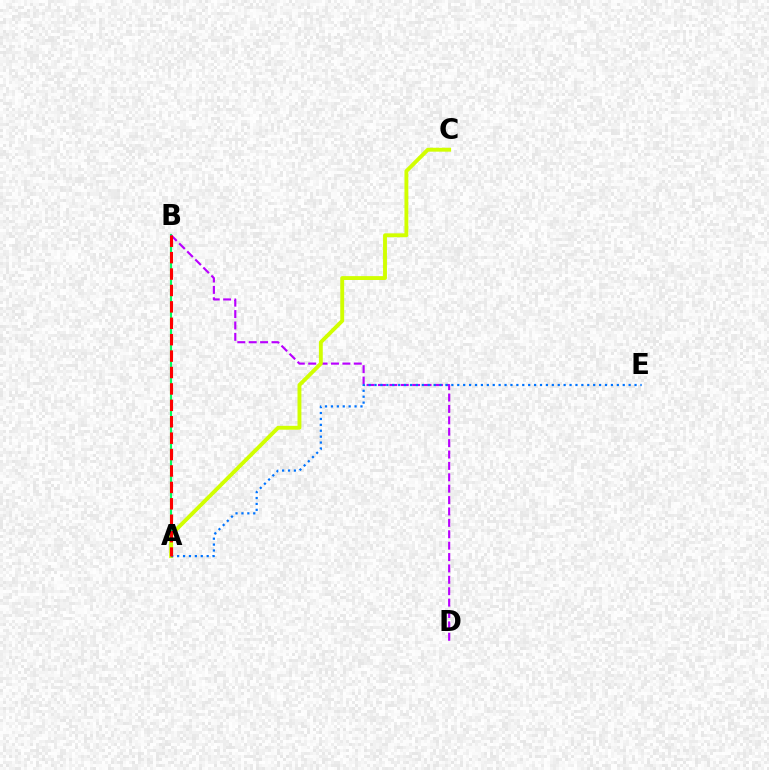{('A', 'B'): [{'color': '#00ff5c', 'line_style': 'solid', 'thickness': 1.54}, {'color': '#ff0000', 'line_style': 'dashed', 'thickness': 2.23}], ('B', 'D'): [{'color': '#b900ff', 'line_style': 'dashed', 'thickness': 1.55}], ('A', 'C'): [{'color': '#d1ff00', 'line_style': 'solid', 'thickness': 2.79}], ('A', 'E'): [{'color': '#0074ff', 'line_style': 'dotted', 'thickness': 1.61}]}